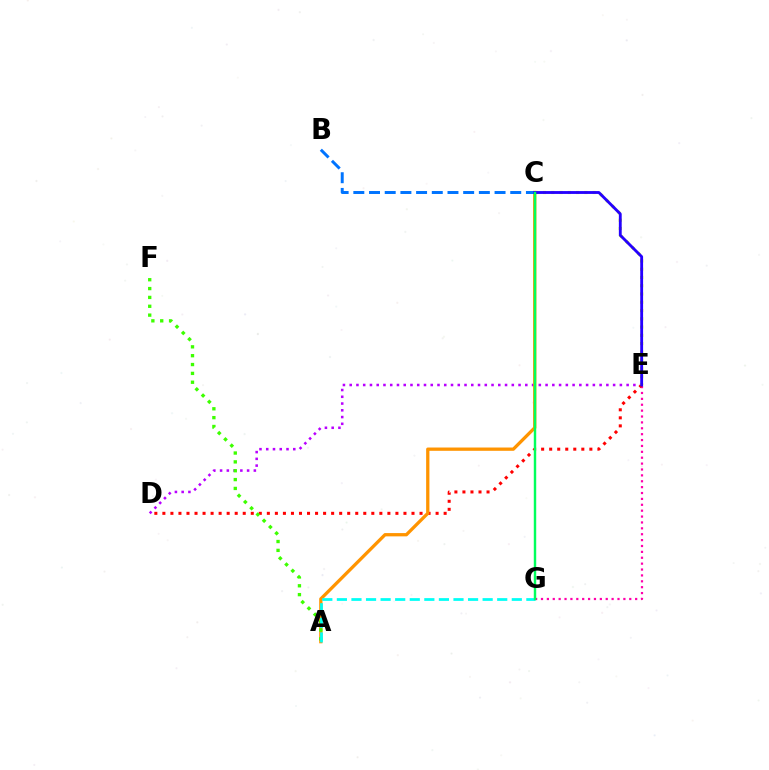{('E', 'G'): [{'color': '#ff00ac', 'line_style': 'dotted', 'thickness': 1.6}], ('D', 'E'): [{'color': '#b900ff', 'line_style': 'dotted', 'thickness': 1.84}, {'color': '#ff0000', 'line_style': 'dotted', 'thickness': 2.18}], ('A', 'C'): [{'color': '#ff9400', 'line_style': 'solid', 'thickness': 2.36}], ('C', 'E'): [{'color': '#d1ff00', 'line_style': 'dotted', 'thickness': 2.25}, {'color': '#2500ff', 'line_style': 'solid', 'thickness': 2.05}], ('A', 'F'): [{'color': '#3dff00', 'line_style': 'dotted', 'thickness': 2.4}], ('B', 'C'): [{'color': '#0074ff', 'line_style': 'dashed', 'thickness': 2.13}], ('A', 'G'): [{'color': '#00fff6', 'line_style': 'dashed', 'thickness': 1.98}], ('C', 'G'): [{'color': '#00ff5c', 'line_style': 'solid', 'thickness': 1.75}]}